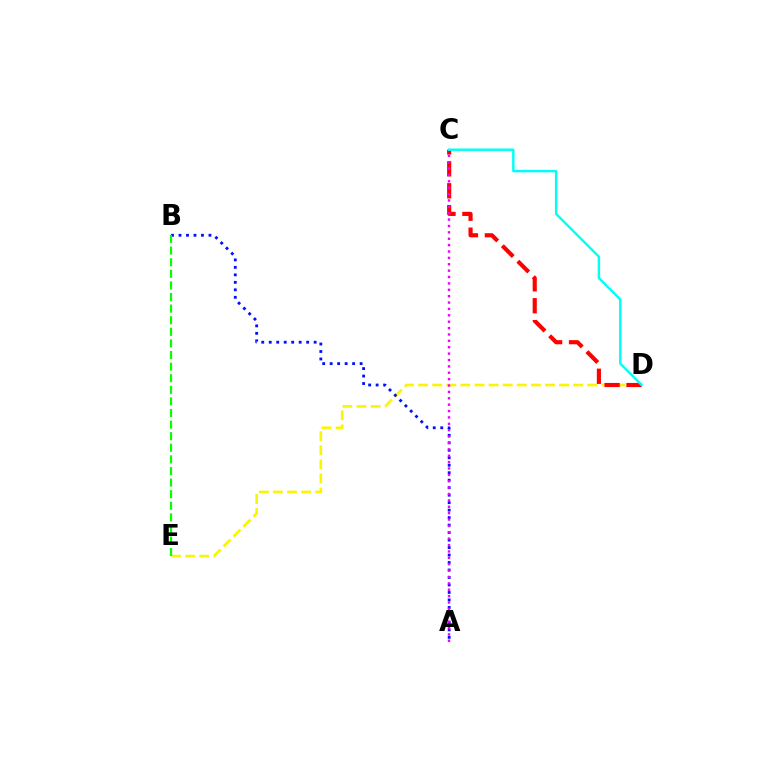{('D', 'E'): [{'color': '#fcf500', 'line_style': 'dashed', 'thickness': 1.92}], ('A', 'B'): [{'color': '#0010ff', 'line_style': 'dotted', 'thickness': 2.03}], ('C', 'D'): [{'color': '#ff0000', 'line_style': 'dashed', 'thickness': 2.98}, {'color': '#00fff6', 'line_style': 'solid', 'thickness': 1.74}], ('A', 'C'): [{'color': '#ee00ff', 'line_style': 'dotted', 'thickness': 1.73}], ('B', 'E'): [{'color': '#08ff00', 'line_style': 'dashed', 'thickness': 1.58}]}